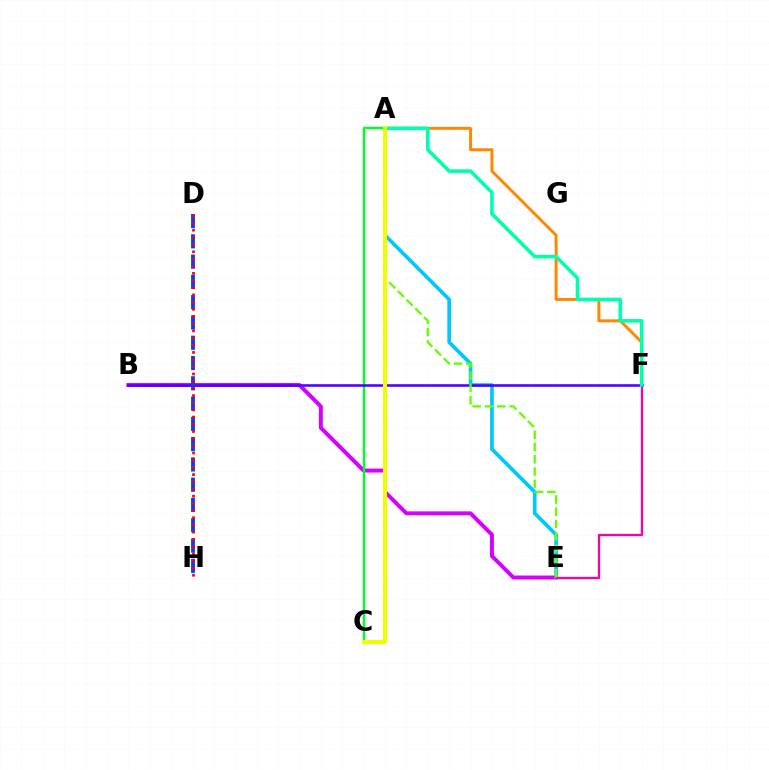{('B', 'E'): [{'color': '#d600ff', 'line_style': 'solid', 'thickness': 2.85}], ('A', 'F'): [{'color': '#ff8800', 'line_style': 'solid', 'thickness': 2.14}, {'color': '#00ffaf', 'line_style': 'solid', 'thickness': 2.57}], ('A', 'E'): [{'color': '#00c7ff', 'line_style': 'solid', 'thickness': 2.64}, {'color': '#66ff00', 'line_style': 'dashed', 'thickness': 1.67}], ('A', 'C'): [{'color': '#00ff27', 'line_style': 'solid', 'thickness': 1.75}, {'color': '#eeff00', 'line_style': 'solid', 'thickness': 2.93}], ('E', 'F'): [{'color': '#ff00a0', 'line_style': 'solid', 'thickness': 1.65}], ('B', 'F'): [{'color': '#4f00ff', 'line_style': 'solid', 'thickness': 1.85}], ('D', 'H'): [{'color': '#003fff', 'line_style': 'dashed', 'thickness': 2.75}, {'color': '#ff0000', 'line_style': 'dotted', 'thickness': 1.95}]}